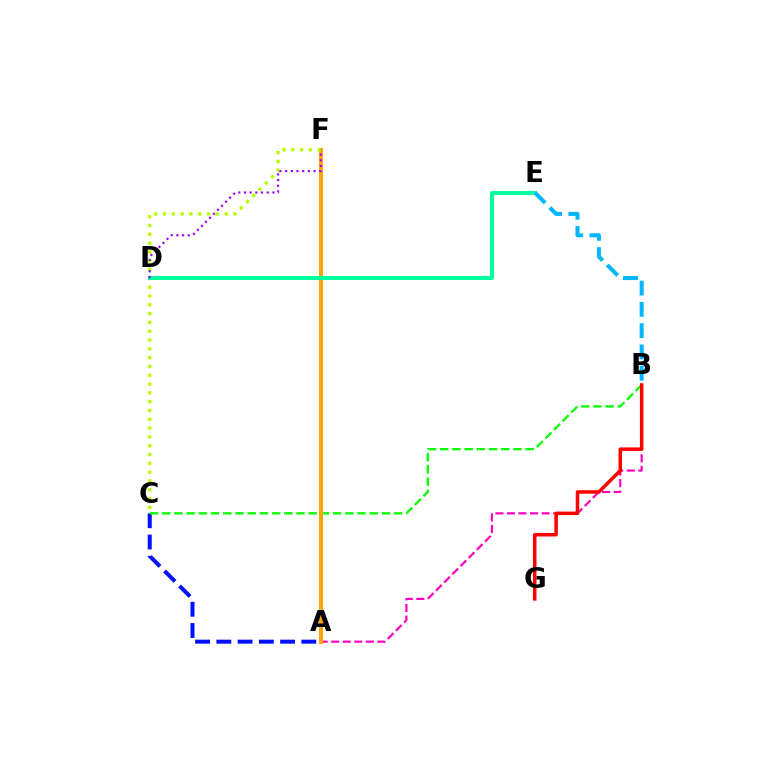{('A', 'C'): [{'color': '#0010ff', 'line_style': 'dashed', 'thickness': 2.89}], ('A', 'B'): [{'color': '#ff00bd', 'line_style': 'dashed', 'thickness': 1.57}], ('B', 'C'): [{'color': '#08ff00', 'line_style': 'dashed', 'thickness': 1.66}], ('A', 'F'): [{'color': '#ffa500', 'line_style': 'solid', 'thickness': 2.86}], ('B', 'G'): [{'color': '#ff0000', 'line_style': 'solid', 'thickness': 2.53}], ('C', 'F'): [{'color': '#b3ff00', 'line_style': 'dotted', 'thickness': 2.39}], ('D', 'E'): [{'color': '#00ff9d', 'line_style': 'solid', 'thickness': 2.85}], ('D', 'F'): [{'color': '#9b00ff', 'line_style': 'dotted', 'thickness': 1.54}], ('B', 'E'): [{'color': '#00b5ff', 'line_style': 'dashed', 'thickness': 2.89}]}